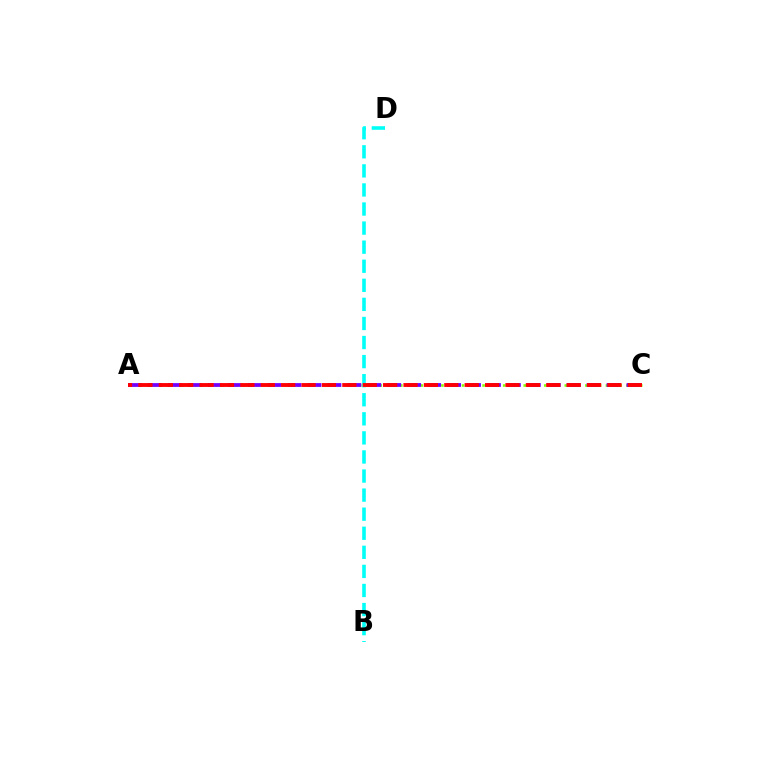{('A', 'C'): [{'color': '#84ff00', 'line_style': 'dotted', 'thickness': 1.86}, {'color': '#7200ff', 'line_style': 'dashed', 'thickness': 2.71}, {'color': '#ff0000', 'line_style': 'dashed', 'thickness': 2.77}], ('B', 'D'): [{'color': '#00fff6', 'line_style': 'dashed', 'thickness': 2.59}]}